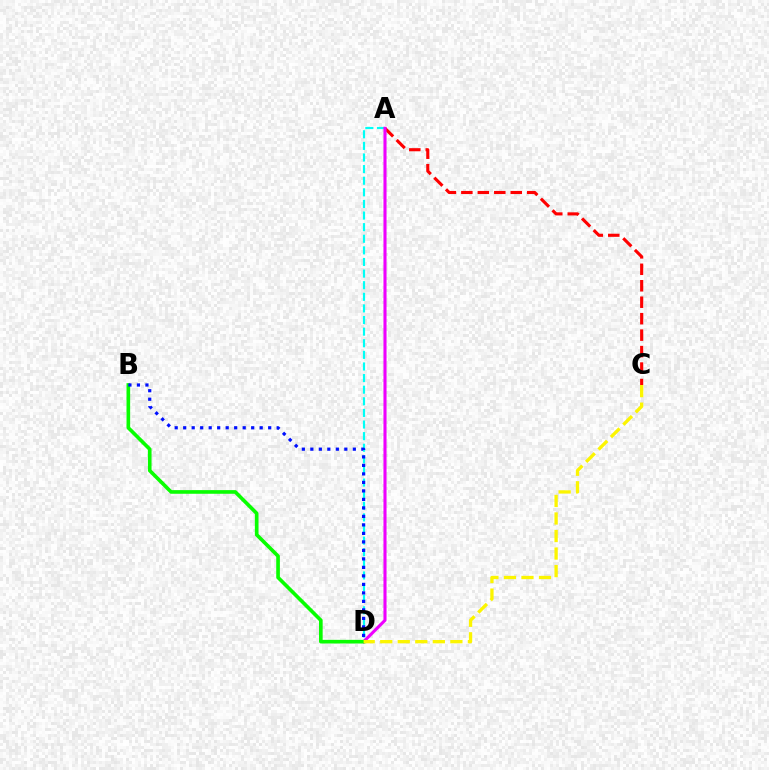{('A', 'D'): [{'color': '#00fff6', 'line_style': 'dashed', 'thickness': 1.58}, {'color': '#ee00ff', 'line_style': 'solid', 'thickness': 2.22}], ('A', 'C'): [{'color': '#ff0000', 'line_style': 'dashed', 'thickness': 2.24}], ('B', 'D'): [{'color': '#08ff00', 'line_style': 'solid', 'thickness': 2.62}, {'color': '#0010ff', 'line_style': 'dotted', 'thickness': 2.31}], ('C', 'D'): [{'color': '#fcf500', 'line_style': 'dashed', 'thickness': 2.38}]}